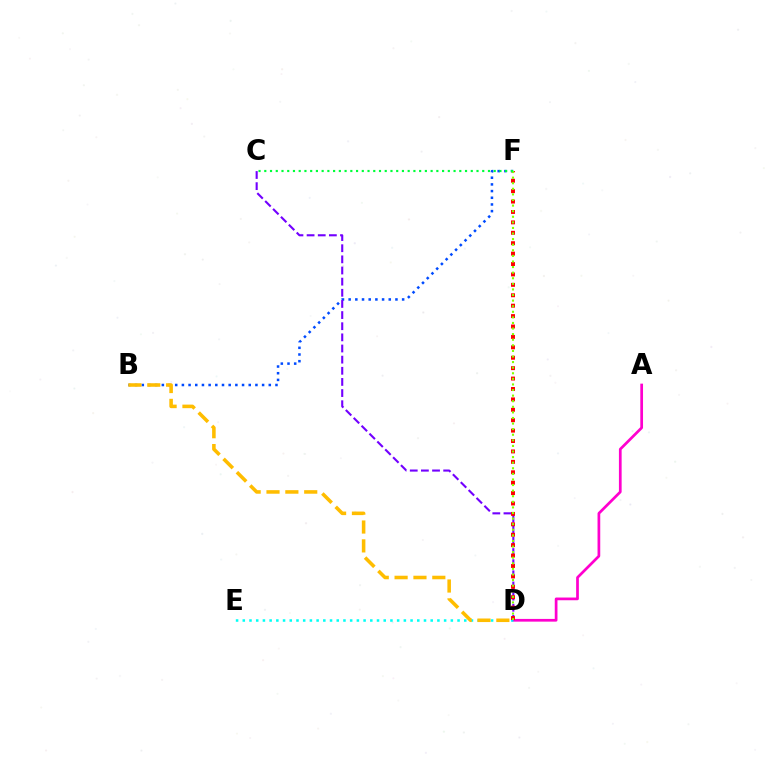{('A', 'D'): [{'color': '#ff00cf', 'line_style': 'solid', 'thickness': 1.96}], ('B', 'F'): [{'color': '#004bff', 'line_style': 'dotted', 'thickness': 1.82}], ('D', 'E'): [{'color': '#00fff6', 'line_style': 'dotted', 'thickness': 1.82}], ('C', 'D'): [{'color': '#7200ff', 'line_style': 'dashed', 'thickness': 1.51}], ('D', 'F'): [{'color': '#ff0000', 'line_style': 'dotted', 'thickness': 2.83}, {'color': '#84ff00', 'line_style': 'dotted', 'thickness': 1.52}], ('B', 'D'): [{'color': '#ffbd00', 'line_style': 'dashed', 'thickness': 2.56}], ('C', 'F'): [{'color': '#00ff39', 'line_style': 'dotted', 'thickness': 1.56}]}